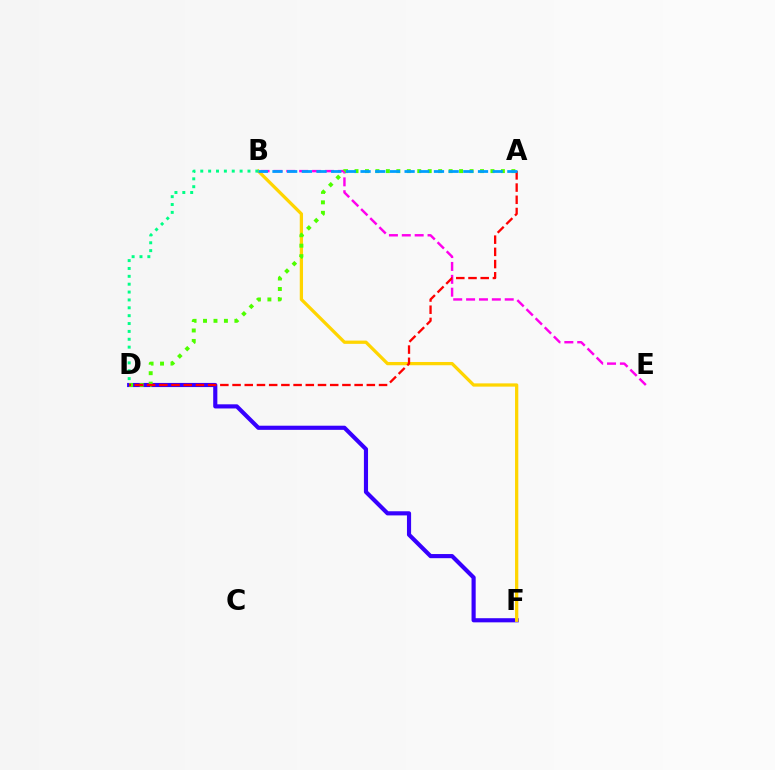{('D', 'F'): [{'color': '#3700ff', 'line_style': 'solid', 'thickness': 2.98}], ('B', 'F'): [{'color': '#ffd500', 'line_style': 'solid', 'thickness': 2.35}], ('B', 'E'): [{'color': '#ff00ed', 'line_style': 'dashed', 'thickness': 1.75}], ('A', 'D'): [{'color': '#4fff00', 'line_style': 'dotted', 'thickness': 2.84}, {'color': '#ff0000', 'line_style': 'dashed', 'thickness': 1.66}], ('B', 'D'): [{'color': '#00ff86', 'line_style': 'dotted', 'thickness': 2.14}], ('A', 'B'): [{'color': '#009eff', 'line_style': 'dashed', 'thickness': 1.99}]}